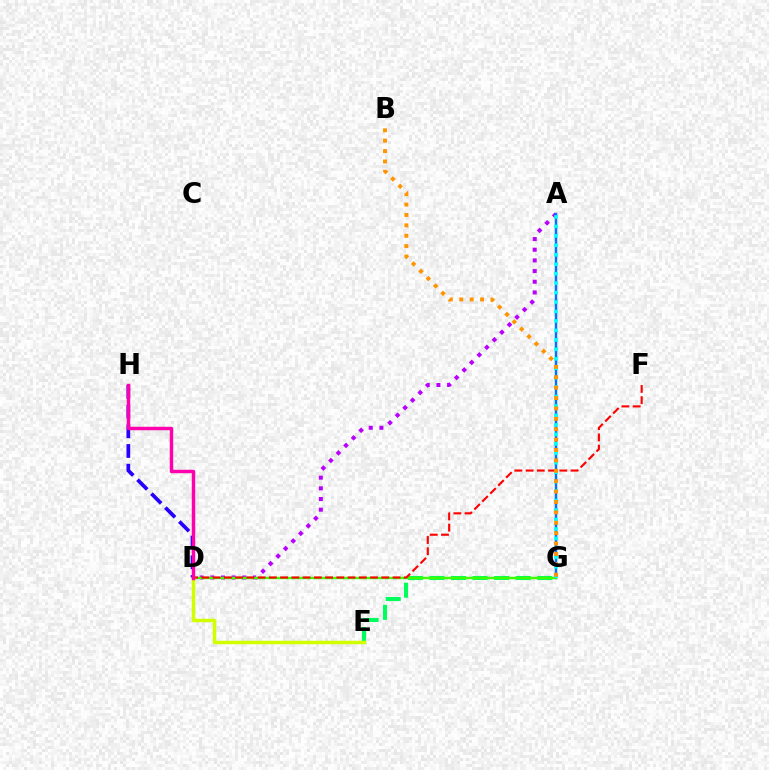{('D', 'H'): [{'color': '#2500ff', 'line_style': 'dashed', 'thickness': 2.68}, {'color': '#ff00ac', 'line_style': 'solid', 'thickness': 2.48}], ('A', 'D'): [{'color': '#b900ff', 'line_style': 'dotted', 'thickness': 2.9}], ('A', 'G'): [{'color': '#0074ff', 'line_style': 'solid', 'thickness': 1.76}, {'color': '#00fff6', 'line_style': 'dotted', 'thickness': 2.57}], ('E', 'G'): [{'color': '#00ff5c', 'line_style': 'dashed', 'thickness': 2.93}], ('D', 'G'): [{'color': '#3dff00', 'line_style': 'solid', 'thickness': 1.74}], ('D', 'F'): [{'color': '#ff0000', 'line_style': 'dashed', 'thickness': 1.53}], ('D', 'E'): [{'color': '#d1ff00', 'line_style': 'solid', 'thickness': 2.51}], ('B', 'G'): [{'color': '#ff9400', 'line_style': 'dotted', 'thickness': 2.82}]}